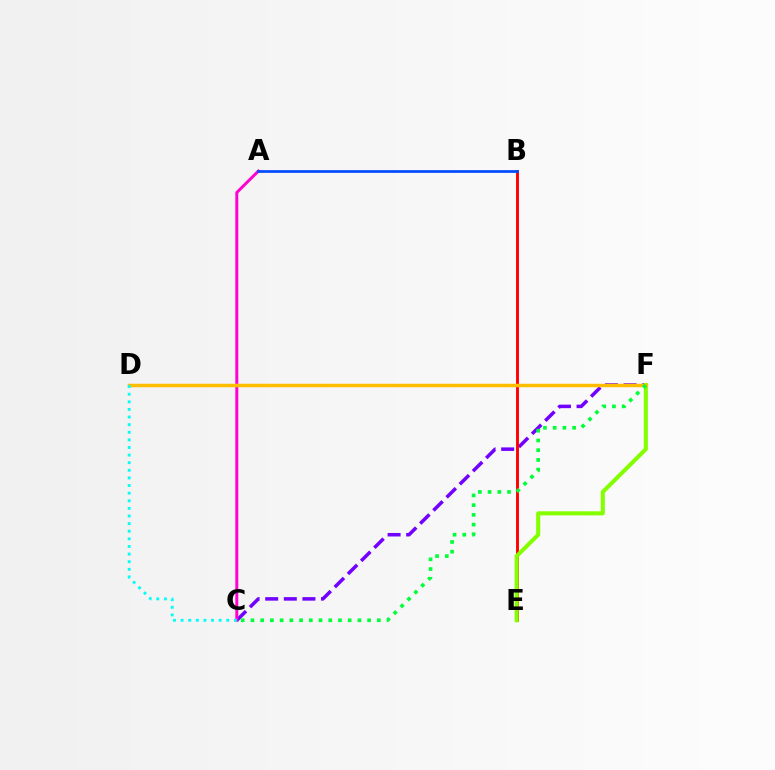{('C', 'F'): [{'color': '#7200ff', 'line_style': 'dashed', 'thickness': 2.53}, {'color': '#00ff39', 'line_style': 'dotted', 'thickness': 2.64}], ('B', 'E'): [{'color': '#ff0000', 'line_style': 'solid', 'thickness': 2.08}], ('A', 'C'): [{'color': '#ff00cf', 'line_style': 'solid', 'thickness': 2.13}], ('E', 'F'): [{'color': '#84ff00', 'line_style': 'solid', 'thickness': 2.93}], ('A', 'B'): [{'color': '#004bff', 'line_style': 'solid', 'thickness': 1.96}], ('D', 'F'): [{'color': '#ffbd00', 'line_style': 'solid', 'thickness': 2.5}], ('C', 'D'): [{'color': '#00fff6', 'line_style': 'dotted', 'thickness': 2.07}]}